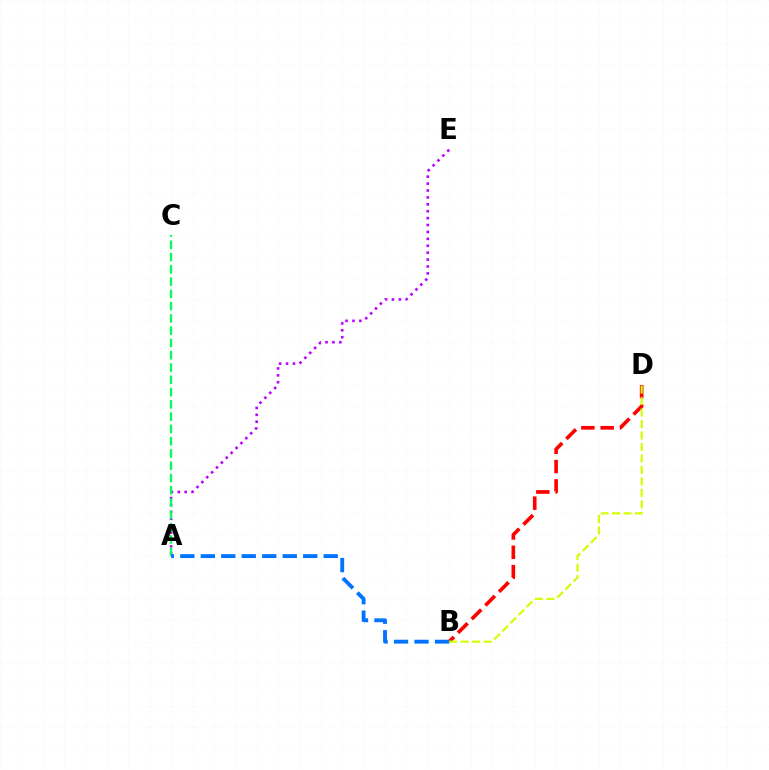{('A', 'E'): [{'color': '#b900ff', 'line_style': 'dotted', 'thickness': 1.88}], ('A', 'C'): [{'color': '#00ff5c', 'line_style': 'dashed', 'thickness': 1.67}], ('B', 'D'): [{'color': '#ff0000', 'line_style': 'dashed', 'thickness': 2.63}, {'color': '#d1ff00', 'line_style': 'dashed', 'thickness': 1.56}], ('A', 'B'): [{'color': '#0074ff', 'line_style': 'dashed', 'thickness': 2.78}]}